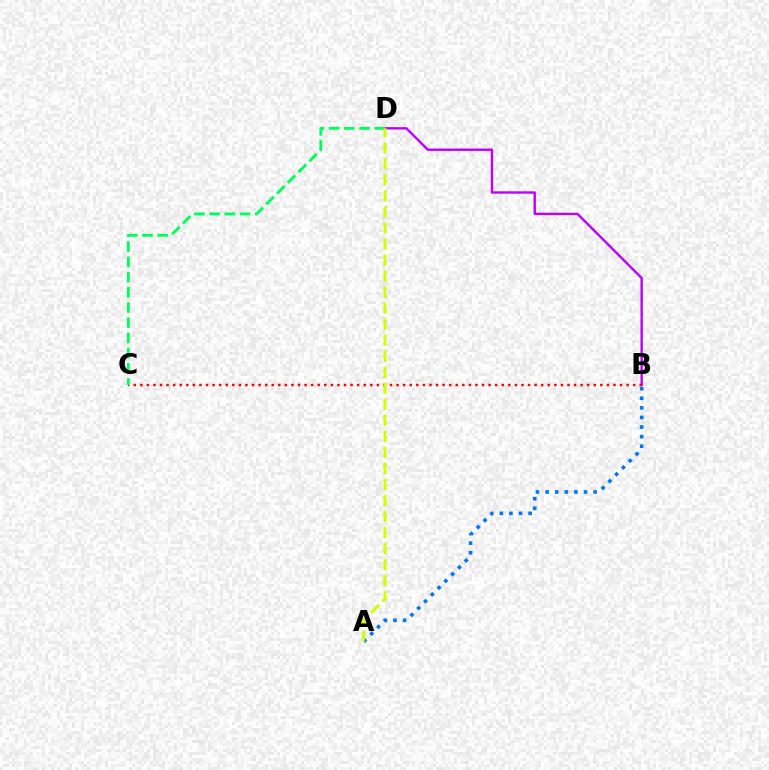{('B', 'D'): [{'color': '#b900ff', 'line_style': 'solid', 'thickness': 1.72}], ('A', 'B'): [{'color': '#0074ff', 'line_style': 'dotted', 'thickness': 2.61}], ('B', 'C'): [{'color': '#ff0000', 'line_style': 'dotted', 'thickness': 1.79}], ('C', 'D'): [{'color': '#00ff5c', 'line_style': 'dashed', 'thickness': 2.07}], ('A', 'D'): [{'color': '#d1ff00', 'line_style': 'dashed', 'thickness': 2.18}]}